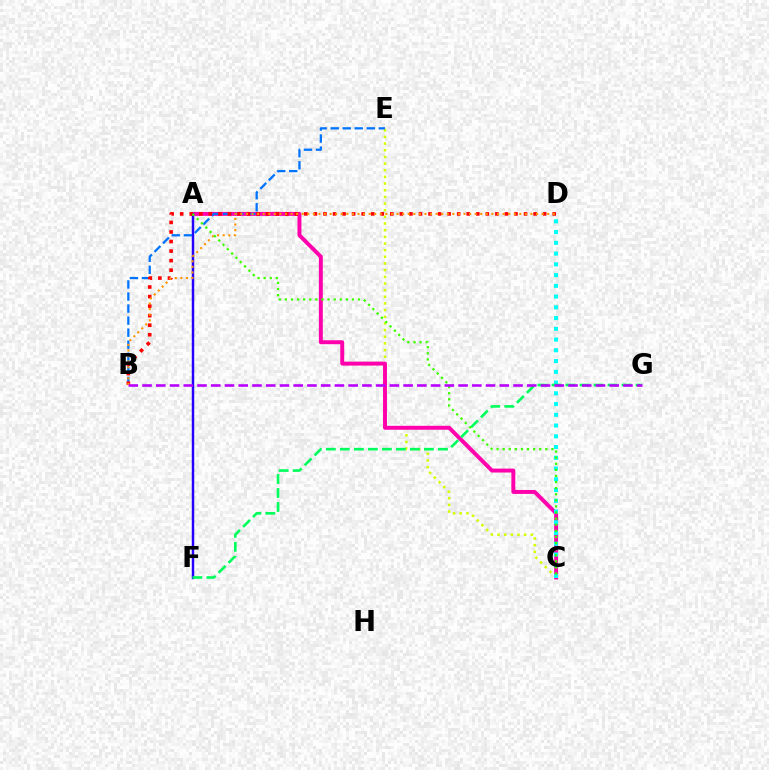{('C', 'E'): [{'color': '#d1ff00', 'line_style': 'dotted', 'thickness': 1.81}], ('A', 'C'): [{'color': '#ff00ac', 'line_style': 'solid', 'thickness': 2.84}, {'color': '#3dff00', 'line_style': 'dotted', 'thickness': 1.66}], ('C', 'D'): [{'color': '#00fff6', 'line_style': 'dotted', 'thickness': 2.92}], ('A', 'F'): [{'color': '#2500ff', 'line_style': 'solid', 'thickness': 1.76}], ('F', 'G'): [{'color': '#00ff5c', 'line_style': 'dashed', 'thickness': 1.9}], ('B', 'E'): [{'color': '#0074ff', 'line_style': 'dashed', 'thickness': 1.64}], ('B', 'D'): [{'color': '#ff0000', 'line_style': 'dotted', 'thickness': 2.6}, {'color': '#ff9400', 'line_style': 'dotted', 'thickness': 1.52}], ('B', 'G'): [{'color': '#b900ff', 'line_style': 'dashed', 'thickness': 1.87}]}